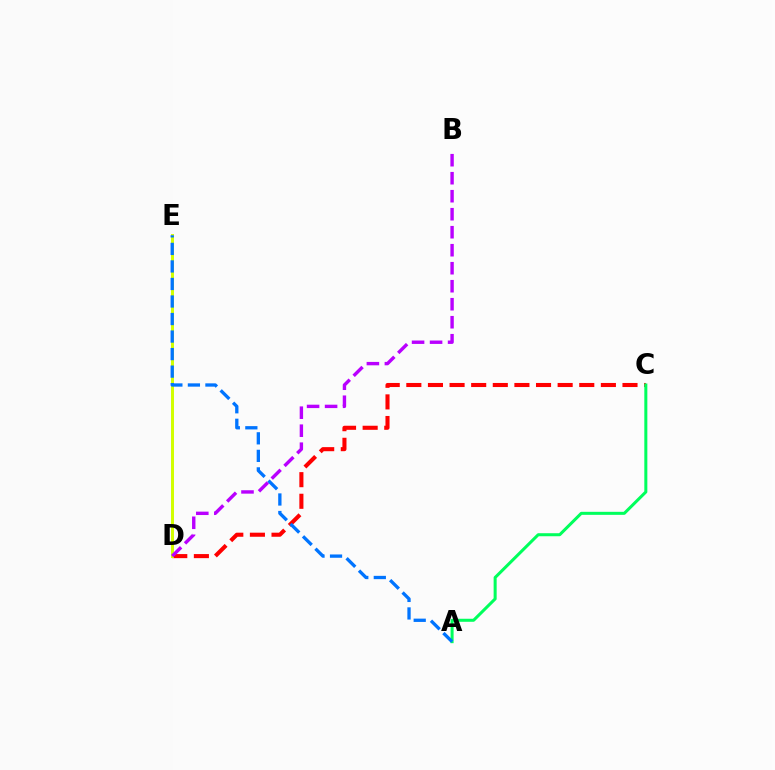{('C', 'D'): [{'color': '#ff0000', 'line_style': 'dashed', 'thickness': 2.94}], ('A', 'C'): [{'color': '#00ff5c', 'line_style': 'solid', 'thickness': 2.18}], ('D', 'E'): [{'color': '#d1ff00', 'line_style': 'solid', 'thickness': 2.13}], ('A', 'E'): [{'color': '#0074ff', 'line_style': 'dashed', 'thickness': 2.38}], ('B', 'D'): [{'color': '#b900ff', 'line_style': 'dashed', 'thickness': 2.45}]}